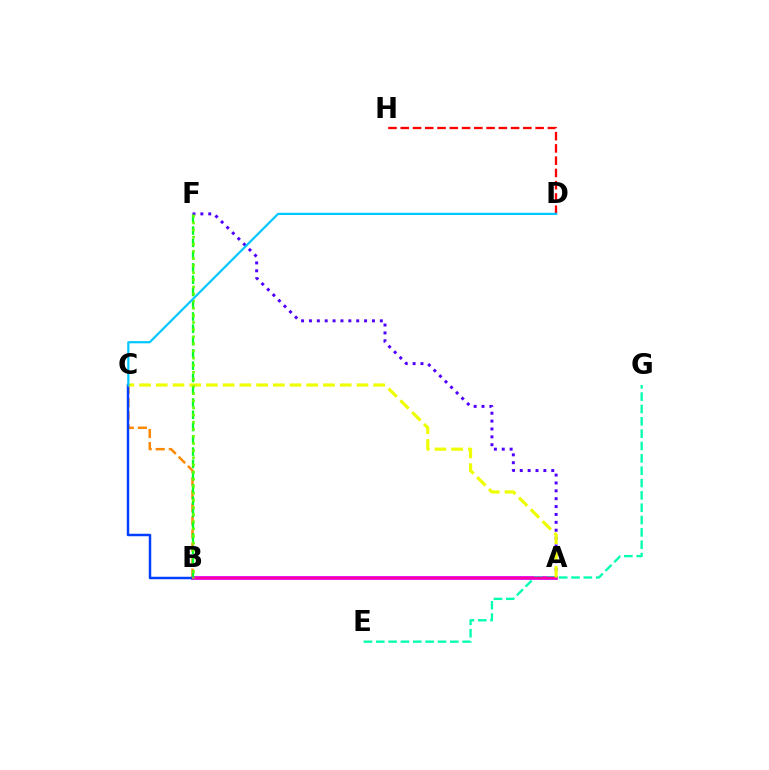{('A', 'B'): [{'color': '#d600ff', 'line_style': 'solid', 'thickness': 2.68}, {'color': '#ff00a0', 'line_style': 'solid', 'thickness': 1.67}], ('B', 'C'): [{'color': '#ff8800', 'line_style': 'dashed', 'thickness': 1.78}, {'color': '#003fff', 'line_style': 'solid', 'thickness': 1.79}], ('D', 'H'): [{'color': '#ff0000', 'line_style': 'dashed', 'thickness': 1.67}], ('B', 'F'): [{'color': '#00ff27', 'line_style': 'dashed', 'thickness': 1.67}, {'color': '#66ff00', 'line_style': 'dotted', 'thickness': 1.93}], ('A', 'F'): [{'color': '#4f00ff', 'line_style': 'dotted', 'thickness': 2.14}], ('E', 'G'): [{'color': '#00ffaf', 'line_style': 'dashed', 'thickness': 1.68}], ('A', 'C'): [{'color': '#eeff00', 'line_style': 'dashed', 'thickness': 2.27}], ('C', 'D'): [{'color': '#00c7ff', 'line_style': 'solid', 'thickness': 1.59}]}